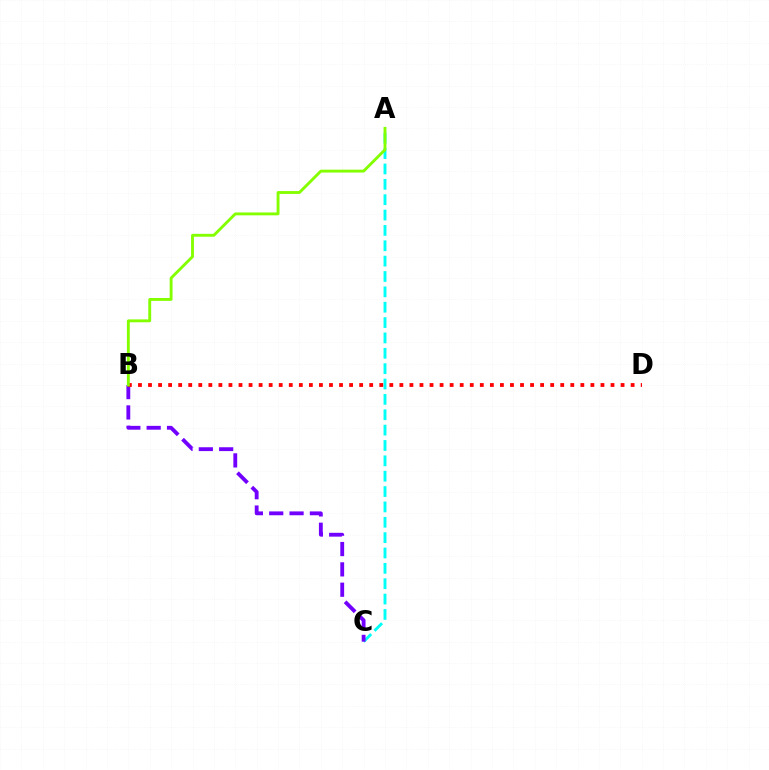{('A', 'C'): [{'color': '#00fff6', 'line_style': 'dashed', 'thickness': 2.09}], ('B', 'C'): [{'color': '#7200ff', 'line_style': 'dashed', 'thickness': 2.76}], ('B', 'D'): [{'color': '#ff0000', 'line_style': 'dotted', 'thickness': 2.73}], ('A', 'B'): [{'color': '#84ff00', 'line_style': 'solid', 'thickness': 2.07}]}